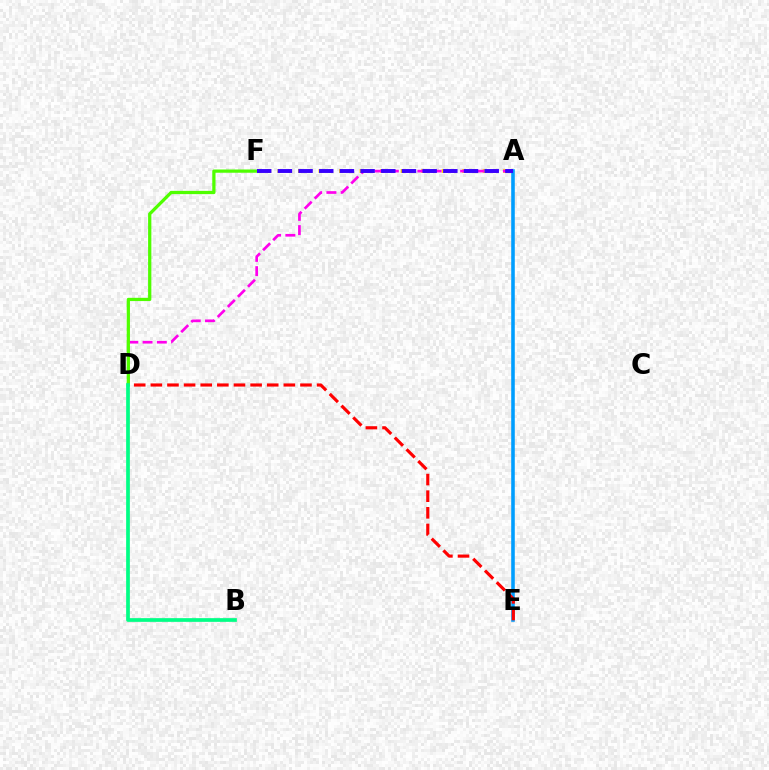{('A', 'F'): [{'color': '#ffd500', 'line_style': 'dotted', 'thickness': 2.79}, {'color': '#3700ff', 'line_style': 'dashed', 'thickness': 2.81}], ('A', 'E'): [{'color': '#009eff', 'line_style': 'solid', 'thickness': 2.57}], ('A', 'D'): [{'color': '#ff00ed', 'line_style': 'dashed', 'thickness': 1.94}], ('D', 'F'): [{'color': '#4fff00', 'line_style': 'solid', 'thickness': 2.34}], ('D', 'E'): [{'color': '#ff0000', 'line_style': 'dashed', 'thickness': 2.26}], ('B', 'D'): [{'color': '#00ff86', 'line_style': 'solid', 'thickness': 2.67}]}